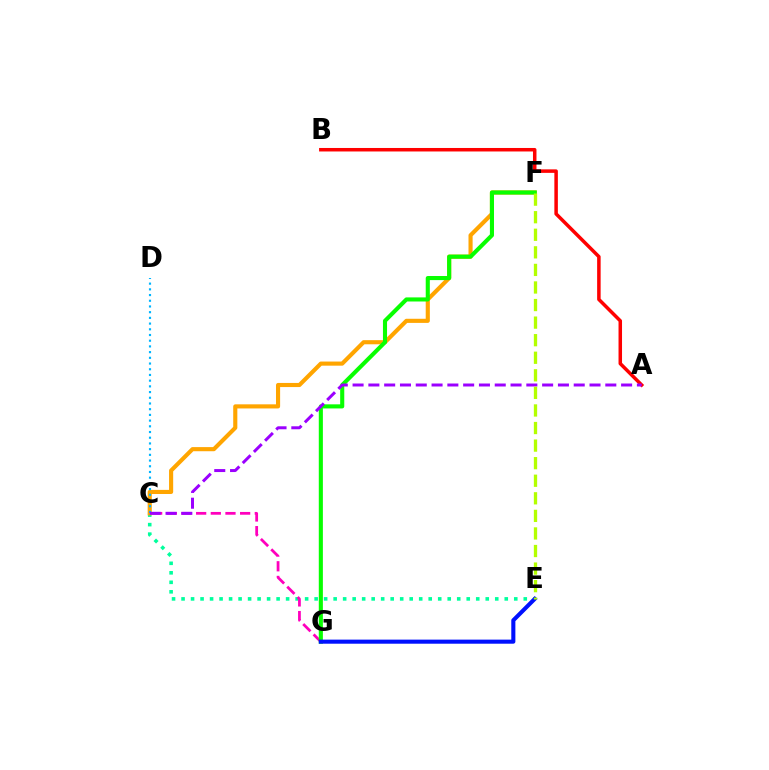{('C', 'E'): [{'color': '#00ff9d', 'line_style': 'dotted', 'thickness': 2.58}], ('C', 'G'): [{'color': '#ff00bd', 'line_style': 'dashed', 'thickness': 1.99}], ('C', 'F'): [{'color': '#ffa500', 'line_style': 'solid', 'thickness': 2.97}], ('A', 'B'): [{'color': '#ff0000', 'line_style': 'solid', 'thickness': 2.52}], ('F', 'G'): [{'color': '#08ff00', 'line_style': 'solid', 'thickness': 2.95}], ('C', 'D'): [{'color': '#00b5ff', 'line_style': 'dotted', 'thickness': 1.55}], ('A', 'C'): [{'color': '#9b00ff', 'line_style': 'dashed', 'thickness': 2.15}], ('E', 'G'): [{'color': '#0010ff', 'line_style': 'solid', 'thickness': 2.94}], ('E', 'F'): [{'color': '#b3ff00', 'line_style': 'dashed', 'thickness': 2.39}]}